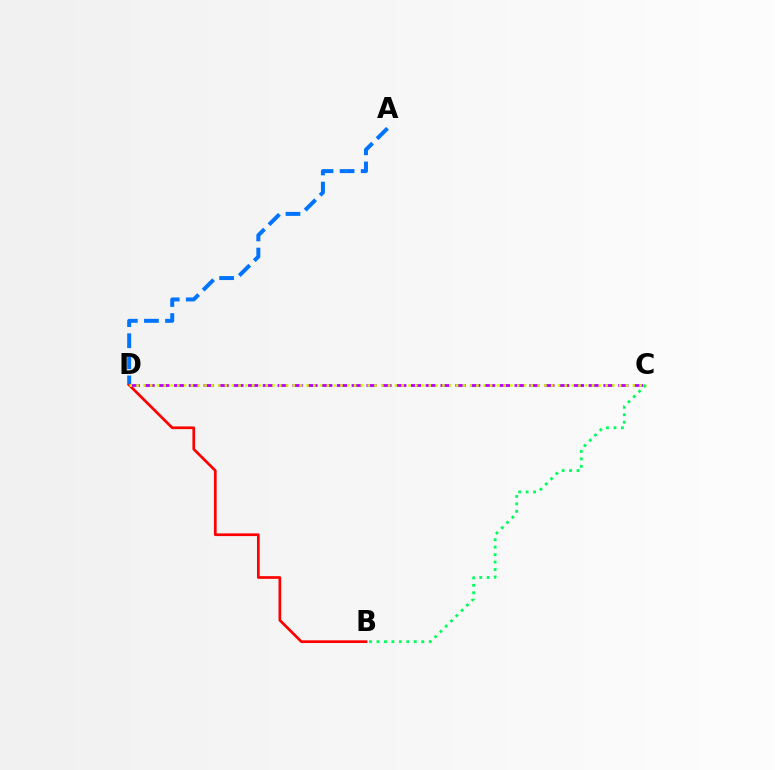{('A', 'D'): [{'color': '#0074ff', 'line_style': 'dashed', 'thickness': 2.86}], ('B', 'D'): [{'color': '#ff0000', 'line_style': 'solid', 'thickness': 1.94}], ('C', 'D'): [{'color': '#b900ff', 'line_style': 'dashed', 'thickness': 2.01}, {'color': '#d1ff00', 'line_style': 'dotted', 'thickness': 1.85}], ('B', 'C'): [{'color': '#00ff5c', 'line_style': 'dotted', 'thickness': 2.03}]}